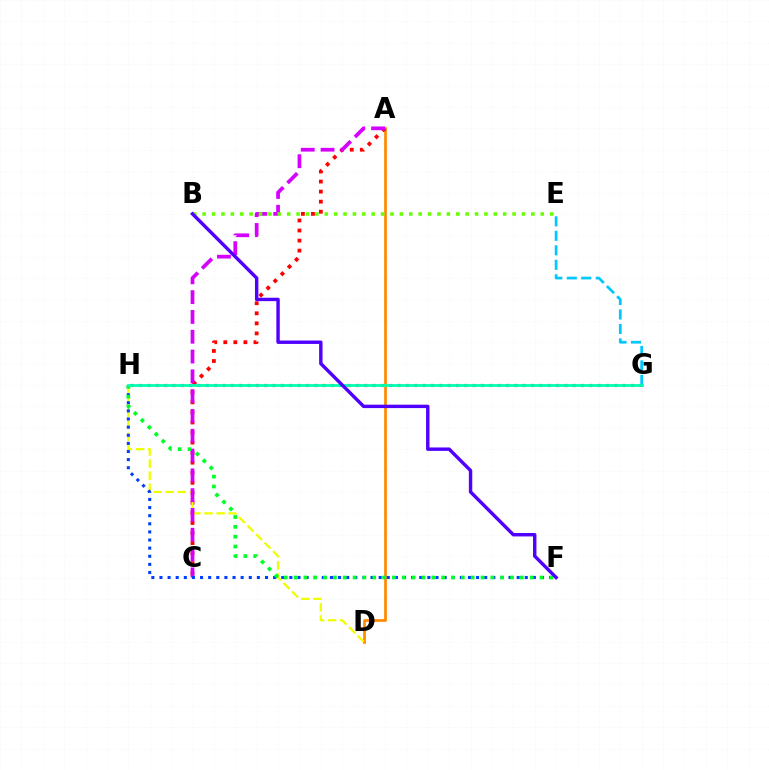{('A', 'D'): [{'color': '#ff8800', 'line_style': 'solid', 'thickness': 1.94}], ('G', 'H'): [{'color': '#ff00a0', 'line_style': 'dotted', 'thickness': 2.27}, {'color': '#00ffaf', 'line_style': 'solid', 'thickness': 2.0}], ('A', 'C'): [{'color': '#ff0000', 'line_style': 'dotted', 'thickness': 2.73}, {'color': '#d600ff', 'line_style': 'dashed', 'thickness': 2.69}], ('D', 'H'): [{'color': '#eeff00', 'line_style': 'dashed', 'thickness': 1.64}], ('F', 'H'): [{'color': '#003fff', 'line_style': 'dotted', 'thickness': 2.21}, {'color': '#00ff27', 'line_style': 'dotted', 'thickness': 2.67}], ('E', 'G'): [{'color': '#00c7ff', 'line_style': 'dashed', 'thickness': 1.97}], ('B', 'E'): [{'color': '#66ff00', 'line_style': 'dotted', 'thickness': 2.55}], ('B', 'F'): [{'color': '#4f00ff', 'line_style': 'solid', 'thickness': 2.46}]}